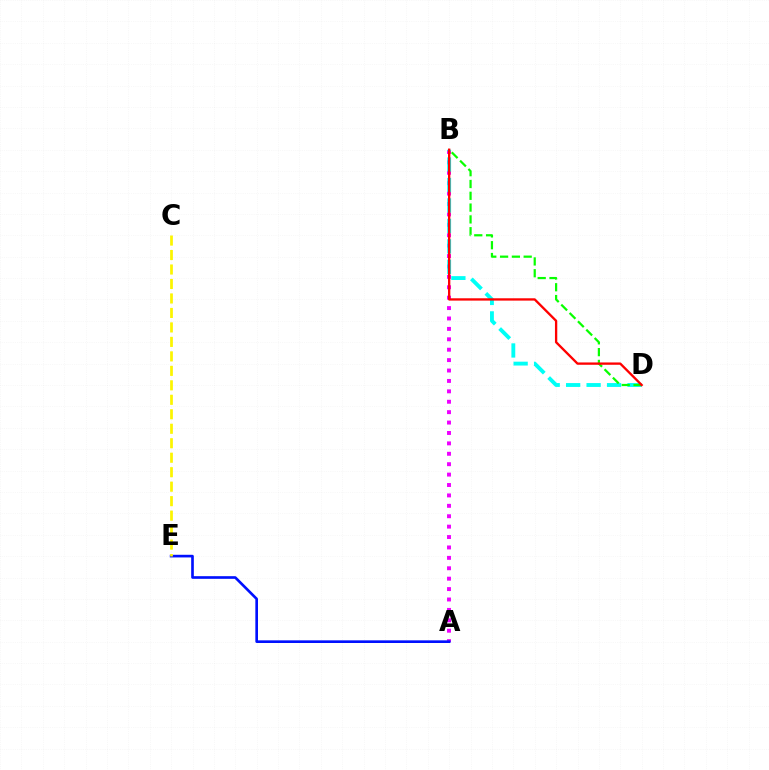{('A', 'B'): [{'color': '#ee00ff', 'line_style': 'dotted', 'thickness': 2.83}], ('A', 'E'): [{'color': '#0010ff', 'line_style': 'solid', 'thickness': 1.91}], ('C', 'E'): [{'color': '#fcf500', 'line_style': 'dashed', 'thickness': 1.97}], ('B', 'D'): [{'color': '#00fff6', 'line_style': 'dashed', 'thickness': 2.78}, {'color': '#08ff00', 'line_style': 'dashed', 'thickness': 1.6}, {'color': '#ff0000', 'line_style': 'solid', 'thickness': 1.67}]}